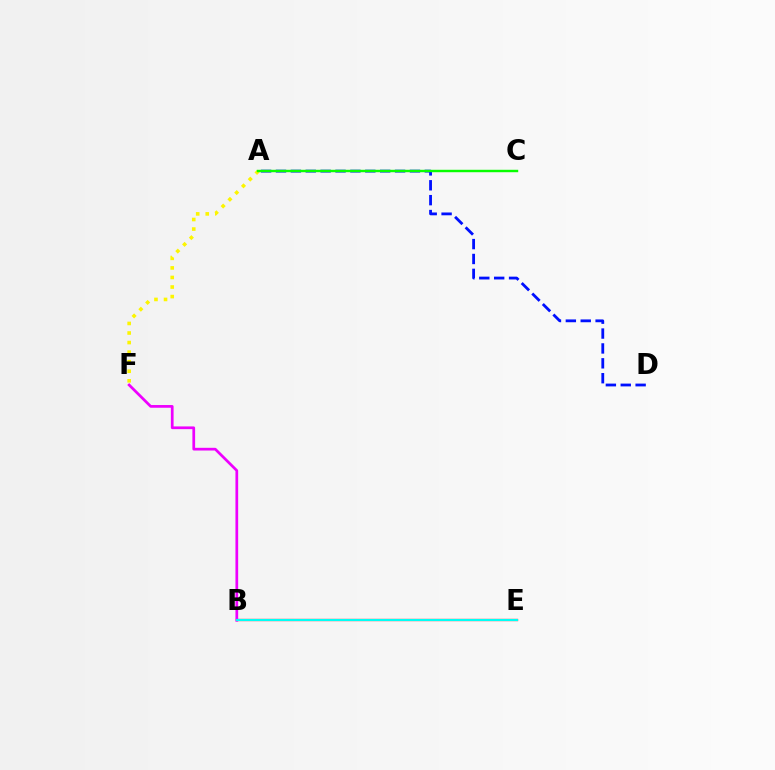{('A', 'D'): [{'color': '#0010ff', 'line_style': 'dashed', 'thickness': 2.02}], ('A', 'F'): [{'color': '#fcf500', 'line_style': 'dotted', 'thickness': 2.6}], ('B', 'E'): [{'color': '#ff0000', 'line_style': 'solid', 'thickness': 1.64}, {'color': '#00fff6', 'line_style': 'solid', 'thickness': 1.52}], ('B', 'F'): [{'color': '#ee00ff', 'line_style': 'solid', 'thickness': 1.96}], ('A', 'C'): [{'color': '#08ff00', 'line_style': 'solid', 'thickness': 1.75}]}